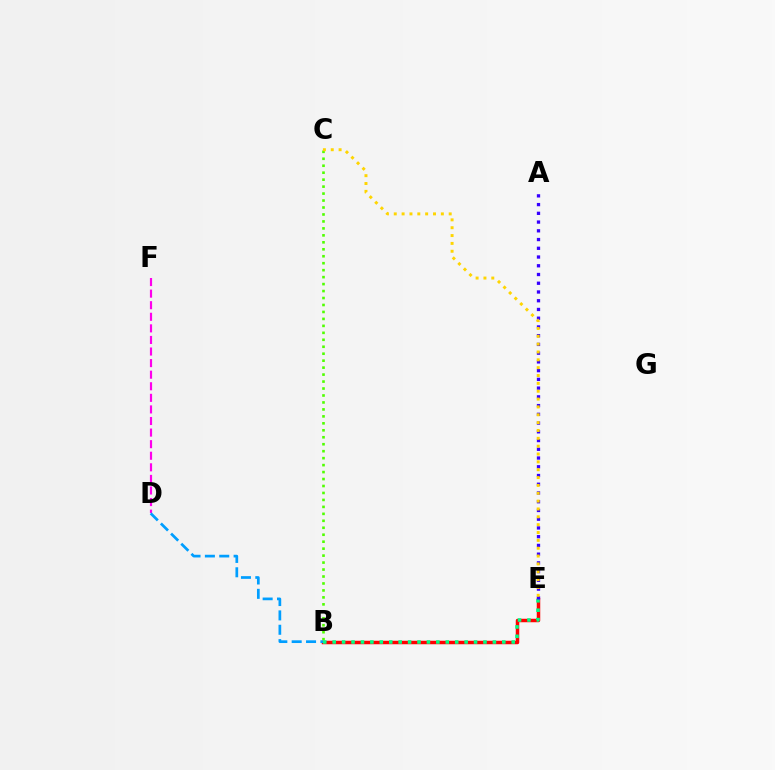{('B', 'C'): [{'color': '#4fff00', 'line_style': 'dotted', 'thickness': 1.89}], ('D', 'F'): [{'color': '#ff00ed', 'line_style': 'dashed', 'thickness': 1.57}], ('B', 'E'): [{'color': '#ff0000', 'line_style': 'solid', 'thickness': 2.51}, {'color': '#00ff86', 'line_style': 'dotted', 'thickness': 2.56}], ('A', 'E'): [{'color': '#3700ff', 'line_style': 'dotted', 'thickness': 2.37}], ('B', 'D'): [{'color': '#009eff', 'line_style': 'dashed', 'thickness': 1.95}], ('C', 'E'): [{'color': '#ffd500', 'line_style': 'dotted', 'thickness': 2.13}]}